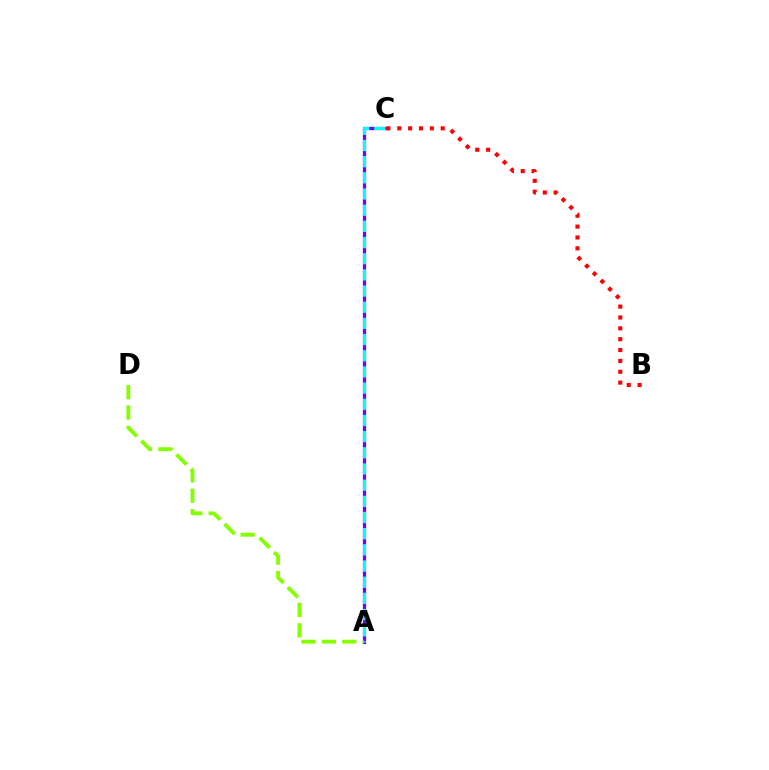{('A', 'C'): [{'color': '#7200ff', 'line_style': 'solid', 'thickness': 2.33}, {'color': '#00fff6', 'line_style': 'dashed', 'thickness': 2.2}], ('B', 'C'): [{'color': '#ff0000', 'line_style': 'dotted', 'thickness': 2.95}], ('A', 'D'): [{'color': '#84ff00', 'line_style': 'dashed', 'thickness': 2.77}]}